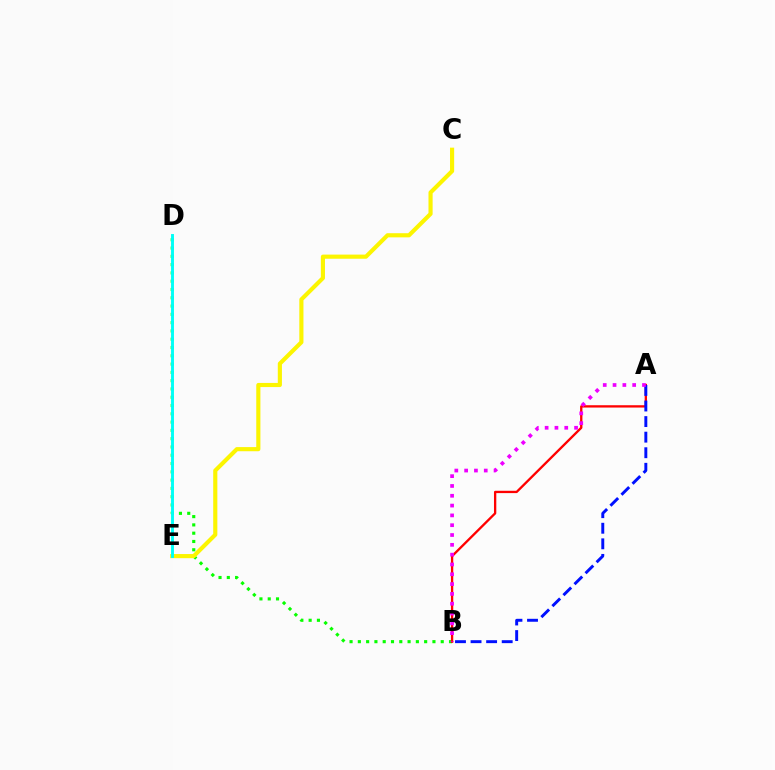{('B', 'D'): [{'color': '#08ff00', 'line_style': 'dotted', 'thickness': 2.25}], ('A', 'B'): [{'color': '#ff0000', 'line_style': 'solid', 'thickness': 1.67}, {'color': '#0010ff', 'line_style': 'dashed', 'thickness': 2.12}, {'color': '#ee00ff', 'line_style': 'dotted', 'thickness': 2.67}], ('C', 'E'): [{'color': '#fcf500', 'line_style': 'solid', 'thickness': 2.98}], ('D', 'E'): [{'color': '#00fff6', 'line_style': 'solid', 'thickness': 2.09}]}